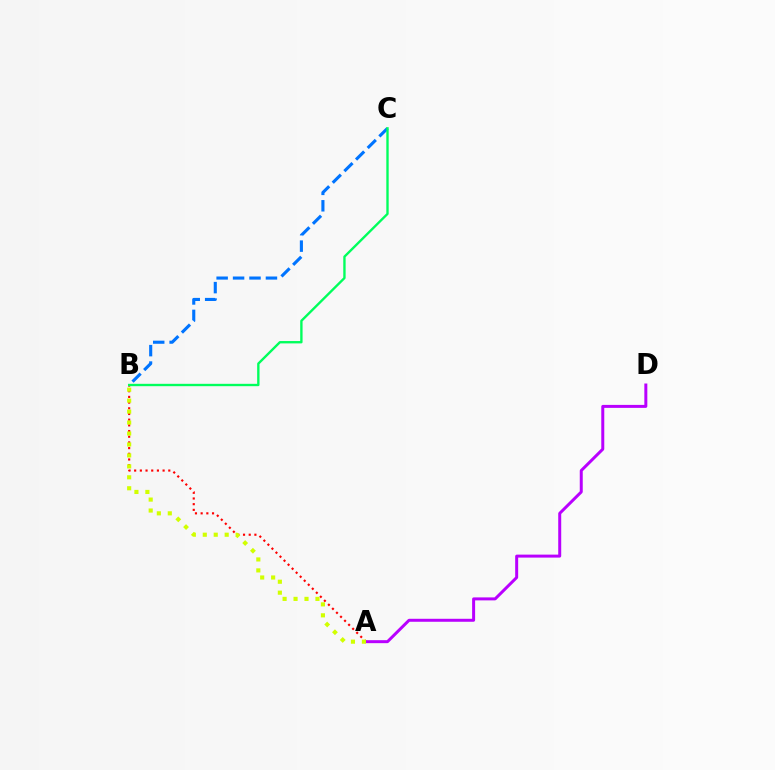{('A', 'B'): [{'color': '#ff0000', 'line_style': 'dotted', 'thickness': 1.55}, {'color': '#d1ff00', 'line_style': 'dotted', 'thickness': 2.98}], ('A', 'D'): [{'color': '#b900ff', 'line_style': 'solid', 'thickness': 2.15}], ('B', 'C'): [{'color': '#0074ff', 'line_style': 'dashed', 'thickness': 2.23}, {'color': '#00ff5c', 'line_style': 'solid', 'thickness': 1.7}]}